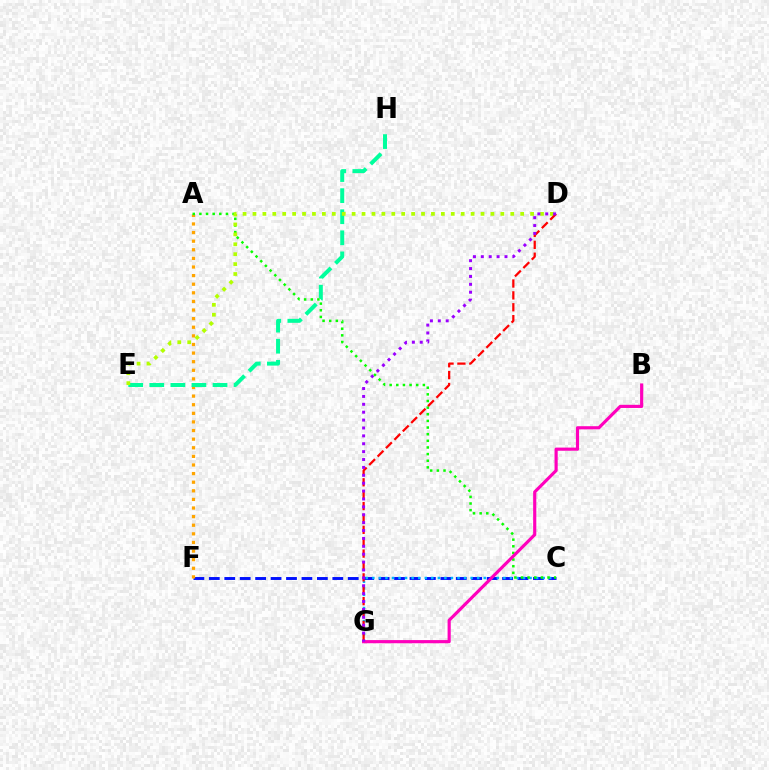{('C', 'F'): [{'color': '#0010ff', 'line_style': 'dashed', 'thickness': 2.1}], ('A', 'F'): [{'color': '#ffa500', 'line_style': 'dotted', 'thickness': 2.34}], ('C', 'G'): [{'color': '#00b5ff', 'line_style': 'dotted', 'thickness': 1.78}], ('E', 'H'): [{'color': '#00ff9d', 'line_style': 'dashed', 'thickness': 2.86}], ('A', 'C'): [{'color': '#08ff00', 'line_style': 'dotted', 'thickness': 1.8}], ('B', 'G'): [{'color': '#ff00bd', 'line_style': 'solid', 'thickness': 2.27}], ('D', 'E'): [{'color': '#b3ff00', 'line_style': 'dotted', 'thickness': 2.69}], ('D', 'G'): [{'color': '#ff0000', 'line_style': 'dashed', 'thickness': 1.61}, {'color': '#9b00ff', 'line_style': 'dotted', 'thickness': 2.14}]}